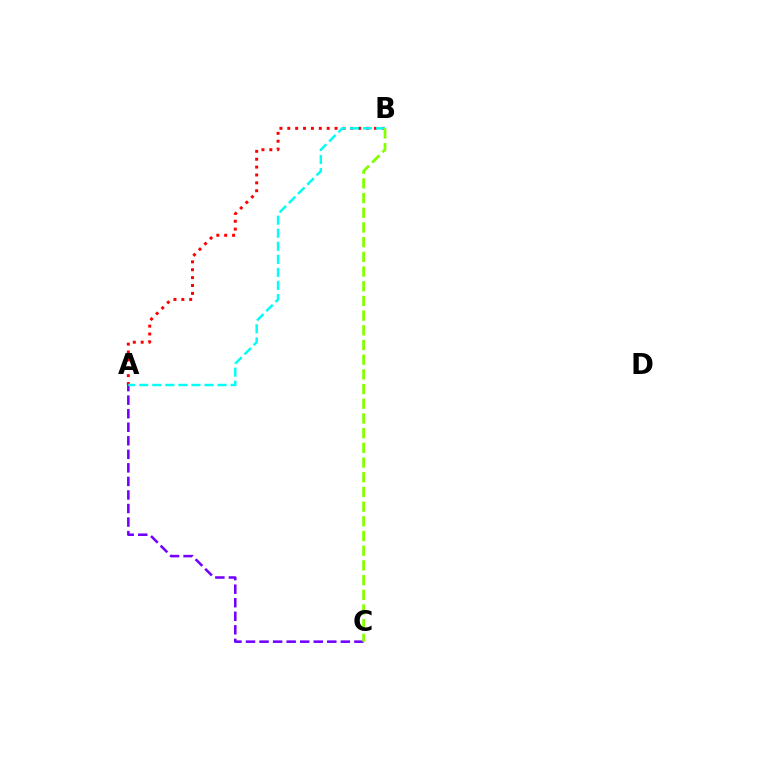{('A', 'C'): [{'color': '#7200ff', 'line_style': 'dashed', 'thickness': 1.84}], ('A', 'B'): [{'color': '#ff0000', 'line_style': 'dotted', 'thickness': 2.14}, {'color': '#00fff6', 'line_style': 'dashed', 'thickness': 1.77}], ('B', 'C'): [{'color': '#84ff00', 'line_style': 'dashed', 'thickness': 2.0}]}